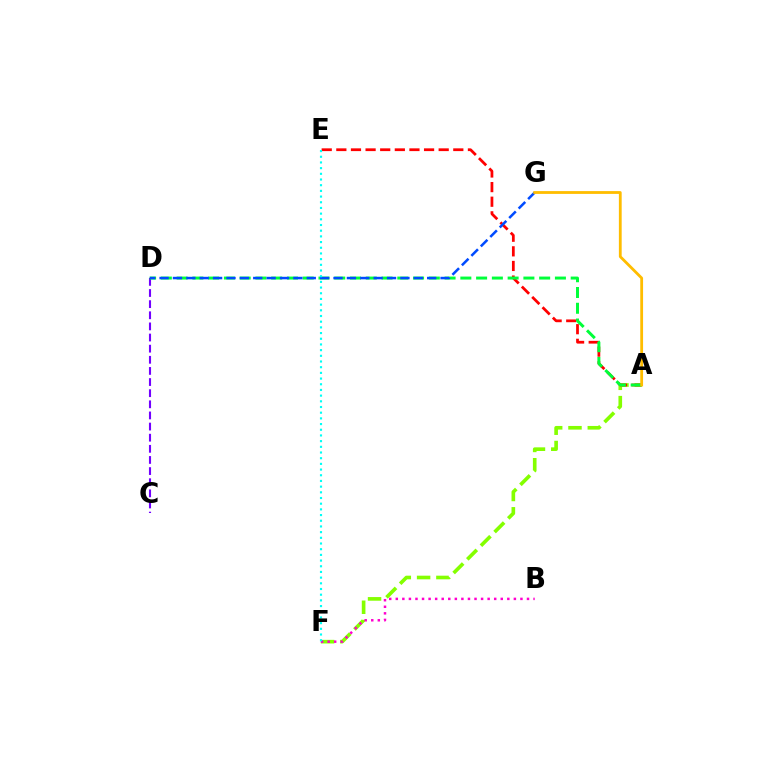{('A', 'F'): [{'color': '#84ff00', 'line_style': 'dashed', 'thickness': 2.62}], ('A', 'E'): [{'color': '#ff0000', 'line_style': 'dashed', 'thickness': 1.99}], ('C', 'D'): [{'color': '#7200ff', 'line_style': 'dashed', 'thickness': 1.51}], ('A', 'D'): [{'color': '#00ff39', 'line_style': 'dashed', 'thickness': 2.14}], ('D', 'G'): [{'color': '#004bff', 'line_style': 'dashed', 'thickness': 1.82}], ('B', 'F'): [{'color': '#ff00cf', 'line_style': 'dotted', 'thickness': 1.78}], ('E', 'F'): [{'color': '#00fff6', 'line_style': 'dotted', 'thickness': 1.55}], ('A', 'G'): [{'color': '#ffbd00', 'line_style': 'solid', 'thickness': 2.02}]}